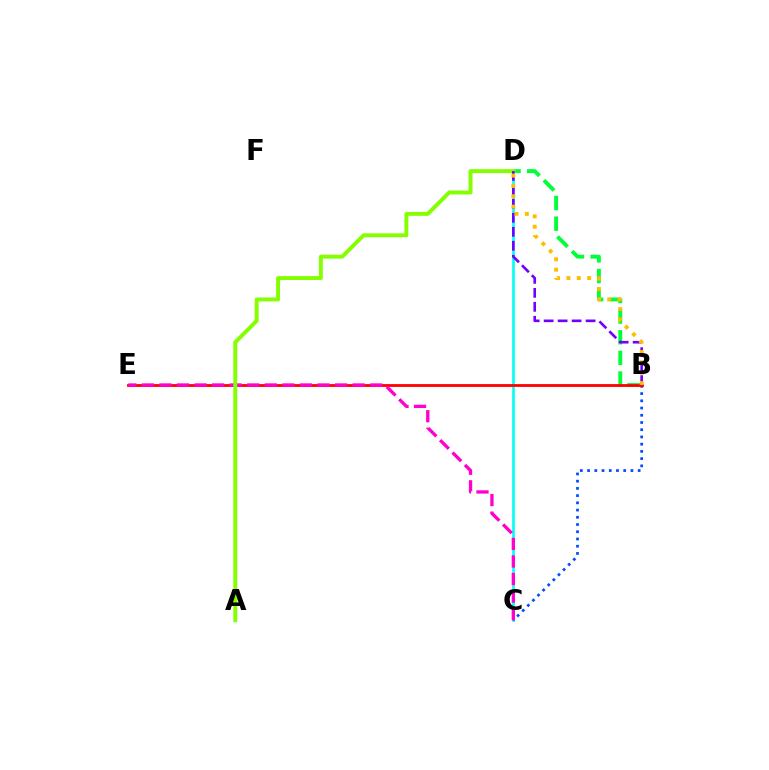{('C', 'D'): [{'color': '#00fff6', 'line_style': 'solid', 'thickness': 1.91}], ('B', 'C'): [{'color': '#004bff', 'line_style': 'dotted', 'thickness': 1.96}], ('B', 'D'): [{'color': '#00ff39', 'line_style': 'dashed', 'thickness': 2.81}, {'color': '#7200ff', 'line_style': 'dashed', 'thickness': 1.9}, {'color': '#ffbd00', 'line_style': 'dotted', 'thickness': 2.81}], ('B', 'E'): [{'color': '#ff0000', 'line_style': 'solid', 'thickness': 2.01}], ('C', 'E'): [{'color': '#ff00cf', 'line_style': 'dashed', 'thickness': 2.39}], ('A', 'D'): [{'color': '#84ff00', 'line_style': 'solid', 'thickness': 2.83}]}